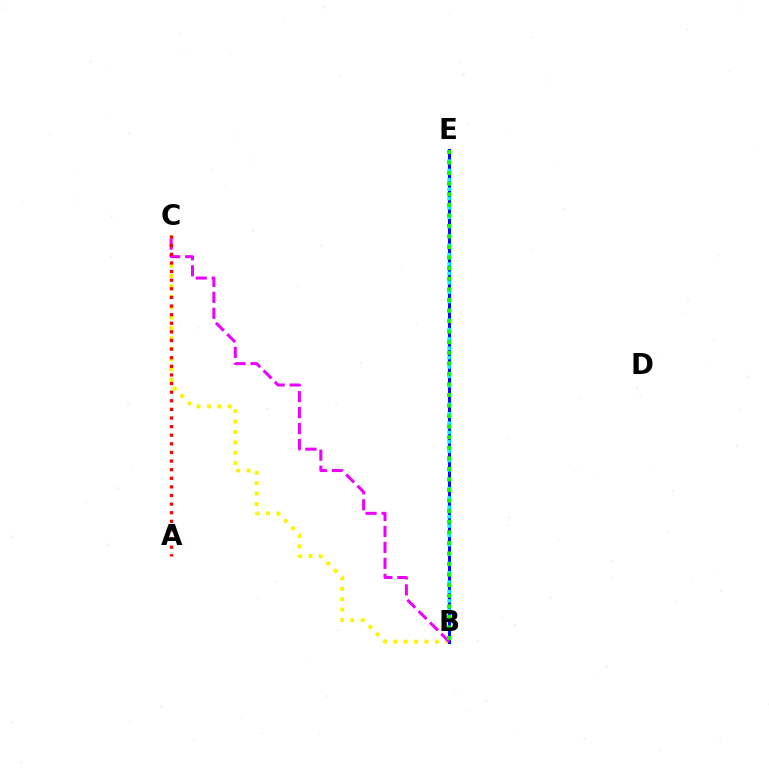{('B', 'C'): [{'color': '#fcf500', 'line_style': 'dotted', 'thickness': 2.82}, {'color': '#ee00ff', 'line_style': 'dashed', 'thickness': 2.17}], ('B', 'E'): [{'color': '#0010ff', 'line_style': 'solid', 'thickness': 2.19}, {'color': '#00fff6', 'line_style': 'dotted', 'thickness': 2.54}, {'color': '#08ff00', 'line_style': 'dotted', 'thickness': 2.87}], ('A', 'C'): [{'color': '#ff0000', 'line_style': 'dotted', 'thickness': 2.34}]}